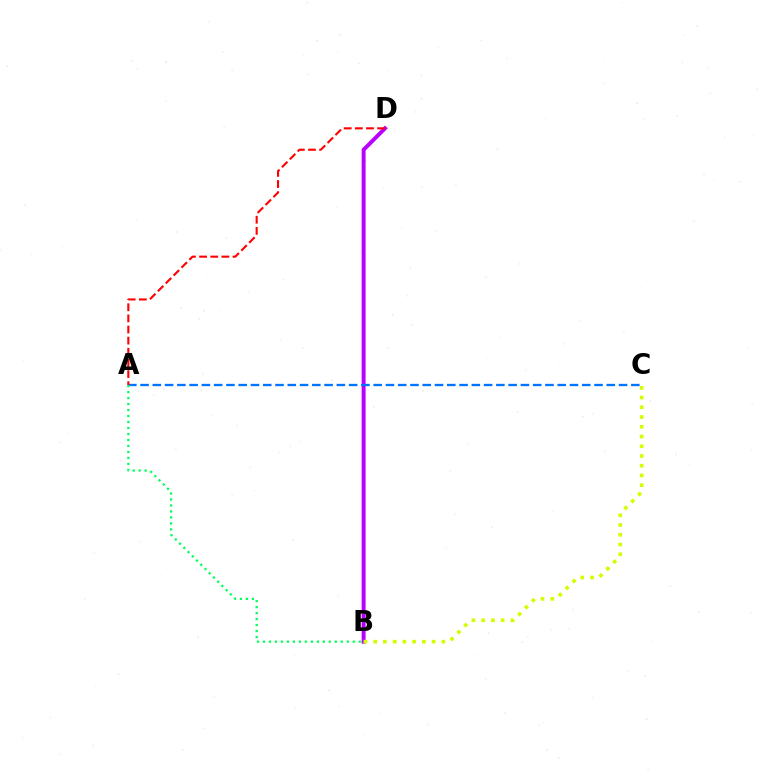{('B', 'D'): [{'color': '#b900ff', 'line_style': 'solid', 'thickness': 2.84}], ('A', 'C'): [{'color': '#0074ff', 'line_style': 'dashed', 'thickness': 1.67}], ('A', 'D'): [{'color': '#ff0000', 'line_style': 'dashed', 'thickness': 1.51}], ('B', 'C'): [{'color': '#d1ff00', 'line_style': 'dotted', 'thickness': 2.65}], ('A', 'B'): [{'color': '#00ff5c', 'line_style': 'dotted', 'thickness': 1.63}]}